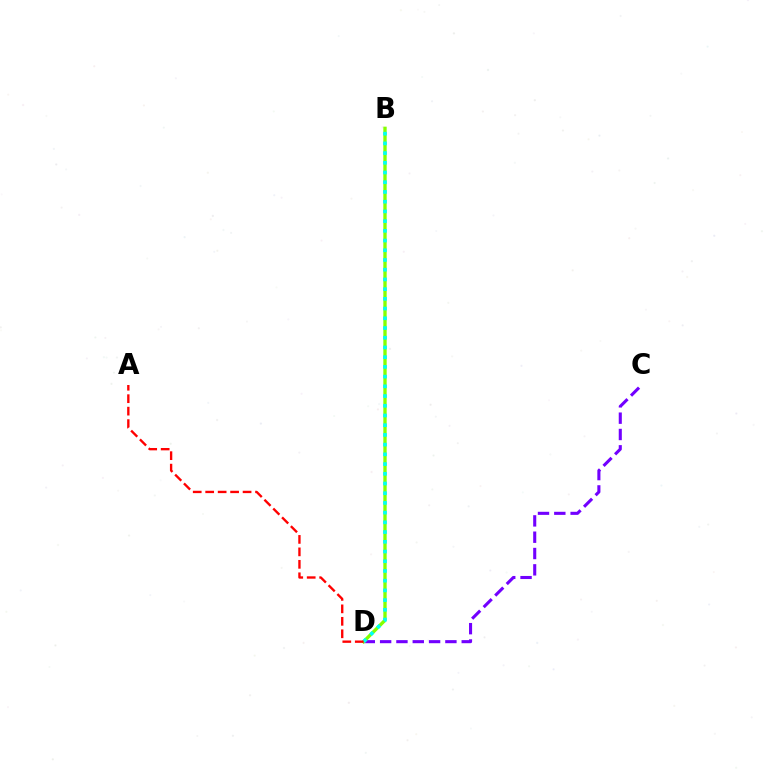{('C', 'D'): [{'color': '#7200ff', 'line_style': 'dashed', 'thickness': 2.22}], ('B', 'D'): [{'color': '#84ff00', 'line_style': 'solid', 'thickness': 2.41}, {'color': '#00fff6', 'line_style': 'dotted', 'thickness': 2.64}], ('A', 'D'): [{'color': '#ff0000', 'line_style': 'dashed', 'thickness': 1.69}]}